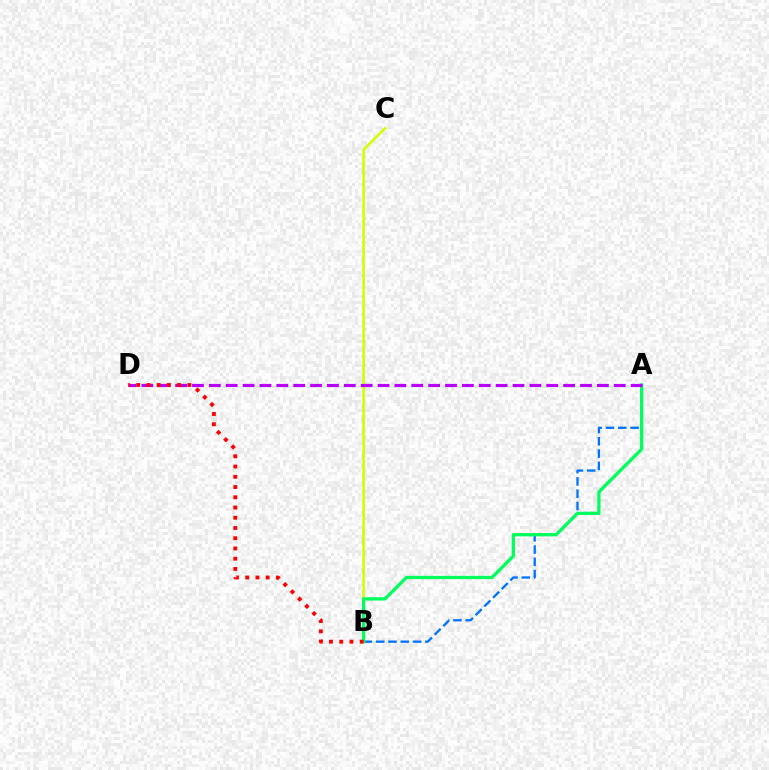{('A', 'B'): [{'color': '#0074ff', 'line_style': 'dashed', 'thickness': 1.67}, {'color': '#00ff5c', 'line_style': 'solid', 'thickness': 2.36}], ('B', 'C'): [{'color': '#d1ff00', 'line_style': 'solid', 'thickness': 1.88}], ('A', 'D'): [{'color': '#b900ff', 'line_style': 'dashed', 'thickness': 2.29}], ('B', 'D'): [{'color': '#ff0000', 'line_style': 'dotted', 'thickness': 2.78}]}